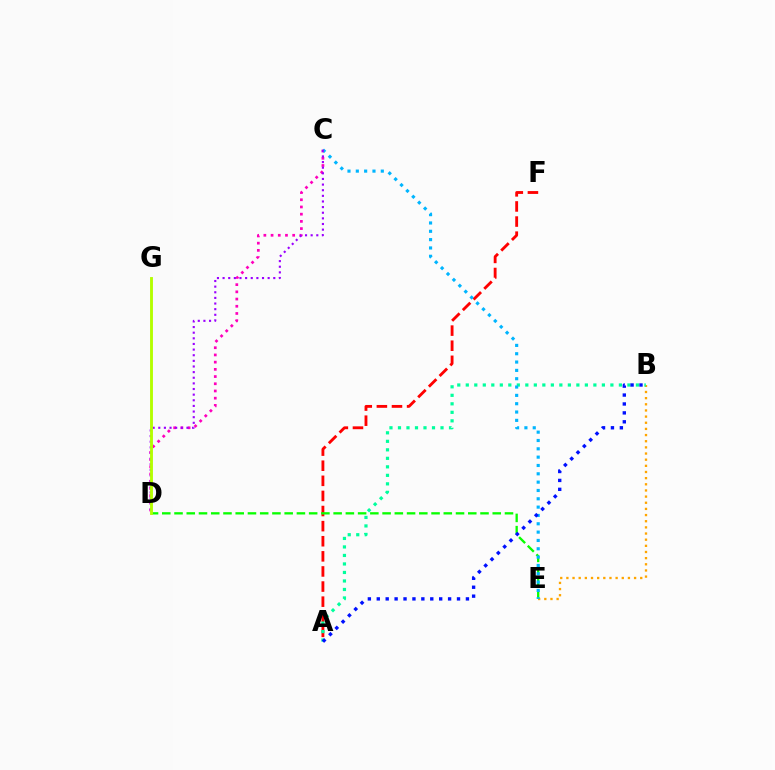{('A', 'F'): [{'color': '#ff0000', 'line_style': 'dashed', 'thickness': 2.05}], ('B', 'E'): [{'color': '#ffa500', 'line_style': 'dotted', 'thickness': 1.67}], ('C', 'D'): [{'color': '#ff00bd', 'line_style': 'dotted', 'thickness': 1.96}, {'color': '#9b00ff', 'line_style': 'dotted', 'thickness': 1.53}], ('D', 'E'): [{'color': '#08ff00', 'line_style': 'dashed', 'thickness': 1.66}], ('A', 'B'): [{'color': '#00ff9d', 'line_style': 'dotted', 'thickness': 2.31}, {'color': '#0010ff', 'line_style': 'dotted', 'thickness': 2.42}], ('C', 'E'): [{'color': '#00b5ff', 'line_style': 'dotted', 'thickness': 2.26}], ('D', 'G'): [{'color': '#b3ff00', 'line_style': 'solid', 'thickness': 2.07}]}